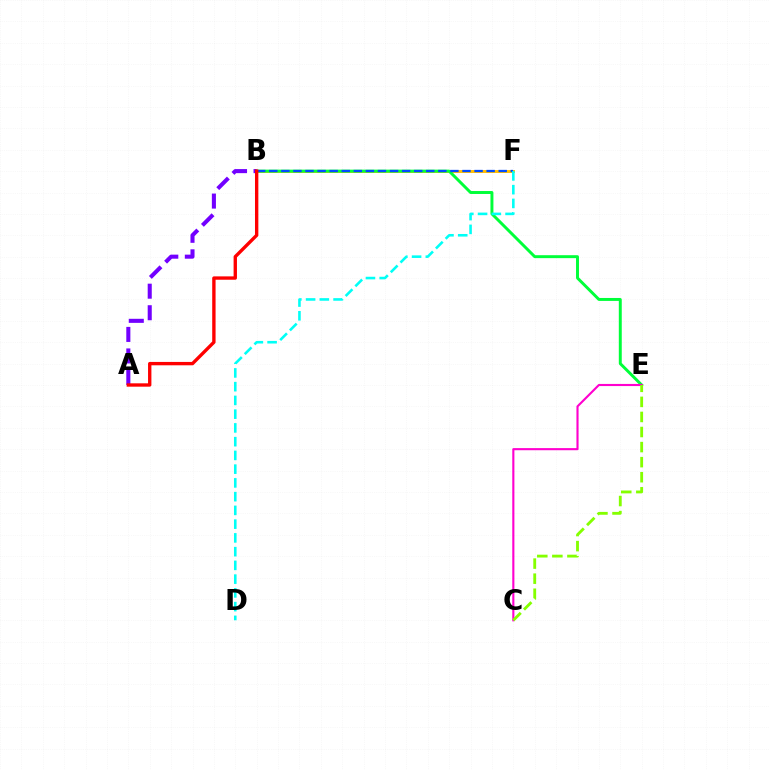{('B', 'F'): [{'color': '#ffbd00', 'line_style': 'solid', 'thickness': 2.11}, {'color': '#004bff', 'line_style': 'dashed', 'thickness': 1.64}], ('B', 'E'): [{'color': '#00ff39', 'line_style': 'solid', 'thickness': 2.12}], ('C', 'E'): [{'color': '#ff00cf', 'line_style': 'solid', 'thickness': 1.53}, {'color': '#84ff00', 'line_style': 'dashed', 'thickness': 2.05}], ('D', 'F'): [{'color': '#00fff6', 'line_style': 'dashed', 'thickness': 1.87}], ('A', 'B'): [{'color': '#7200ff', 'line_style': 'dashed', 'thickness': 2.93}, {'color': '#ff0000', 'line_style': 'solid', 'thickness': 2.42}]}